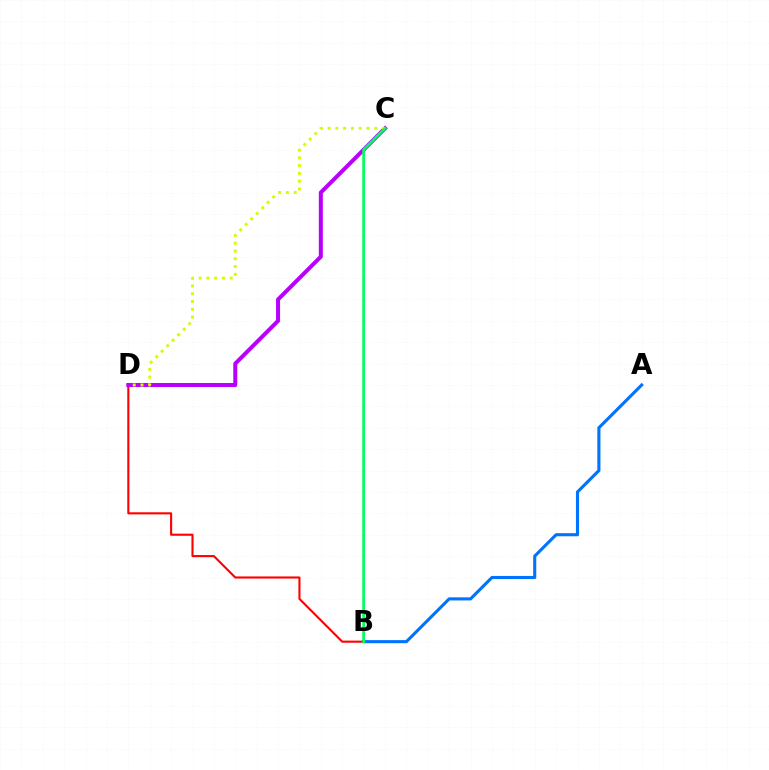{('A', 'B'): [{'color': '#0074ff', 'line_style': 'solid', 'thickness': 2.24}], ('B', 'D'): [{'color': '#ff0000', 'line_style': 'solid', 'thickness': 1.52}], ('C', 'D'): [{'color': '#b900ff', 'line_style': 'solid', 'thickness': 2.89}, {'color': '#d1ff00', 'line_style': 'dotted', 'thickness': 2.11}], ('B', 'C'): [{'color': '#00ff5c', 'line_style': 'solid', 'thickness': 1.94}]}